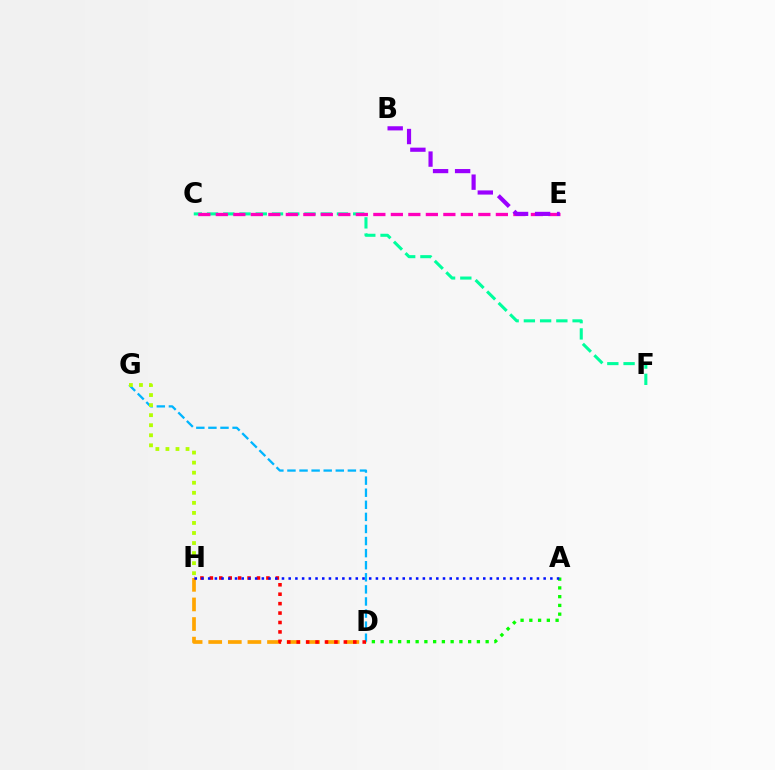{('A', 'D'): [{'color': '#08ff00', 'line_style': 'dotted', 'thickness': 2.38}], ('D', 'H'): [{'color': '#ffa500', 'line_style': 'dashed', 'thickness': 2.66}, {'color': '#ff0000', 'line_style': 'dotted', 'thickness': 2.56}], ('D', 'G'): [{'color': '#00b5ff', 'line_style': 'dashed', 'thickness': 1.64}], ('C', 'F'): [{'color': '#00ff9d', 'line_style': 'dashed', 'thickness': 2.21}], ('G', 'H'): [{'color': '#b3ff00', 'line_style': 'dotted', 'thickness': 2.73}], ('A', 'H'): [{'color': '#0010ff', 'line_style': 'dotted', 'thickness': 1.82}], ('C', 'E'): [{'color': '#ff00bd', 'line_style': 'dashed', 'thickness': 2.38}], ('B', 'E'): [{'color': '#9b00ff', 'line_style': 'dashed', 'thickness': 2.99}]}